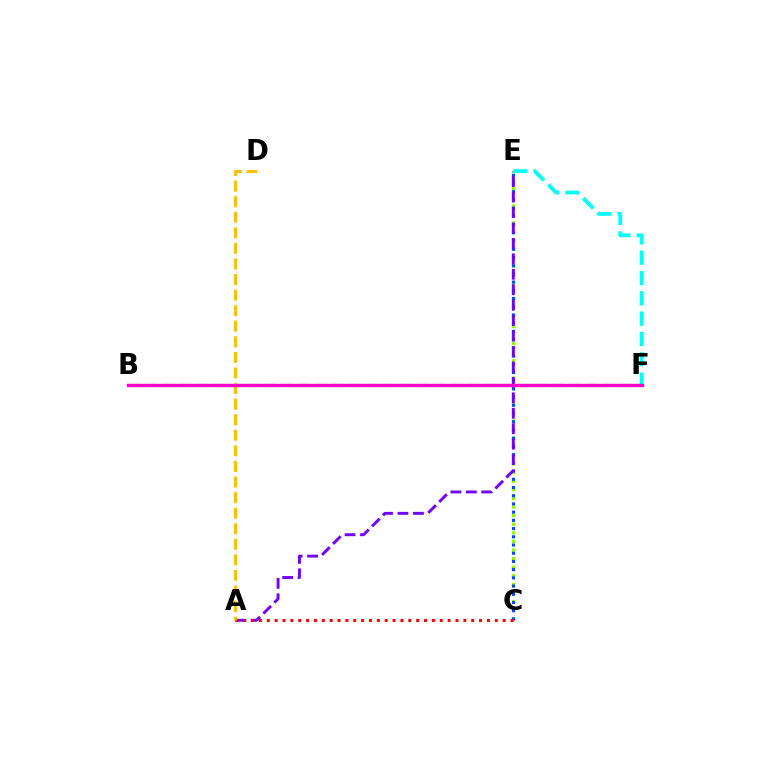{('C', 'E'): [{'color': '#84ff00', 'line_style': 'dotted', 'thickness': 2.34}, {'color': '#004bff', 'line_style': 'dotted', 'thickness': 2.23}], ('A', 'E'): [{'color': '#7200ff', 'line_style': 'dashed', 'thickness': 2.1}], ('E', 'F'): [{'color': '#00fff6', 'line_style': 'dashed', 'thickness': 2.76}], ('A', 'C'): [{'color': '#ff0000', 'line_style': 'dotted', 'thickness': 2.14}], ('A', 'D'): [{'color': '#ffbd00', 'line_style': 'dashed', 'thickness': 2.12}], ('B', 'F'): [{'color': '#00ff39', 'line_style': 'dashed', 'thickness': 2.3}, {'color': '#ff00cf', 'line_style': 'solid', 'thickness': 2.42}]}